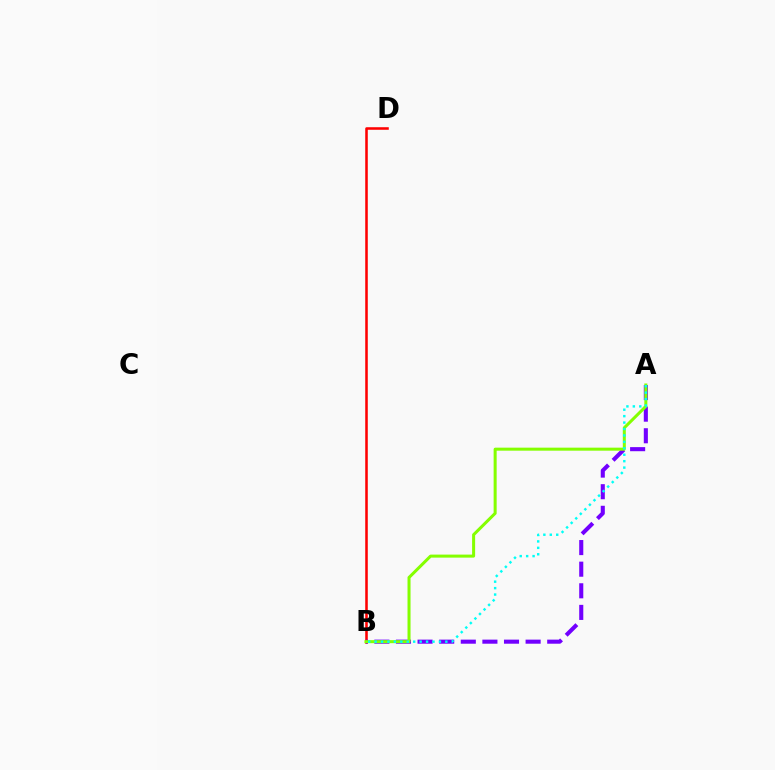{('B', 'D'): [{'color': '#ff0000', 'line_style': 'solid', 'thickness': 1.84}], ('A', 'B'): [{'color': '#7200ff', 'line_style': 'dashed', 'thickness': 2.94}, {'color': '#84ff00', 'line_style': 'solid', 'thickness': 2.18}, {'color': '#00fff6', 'line_style': 'dotted', 'thickness': 1.75}]}